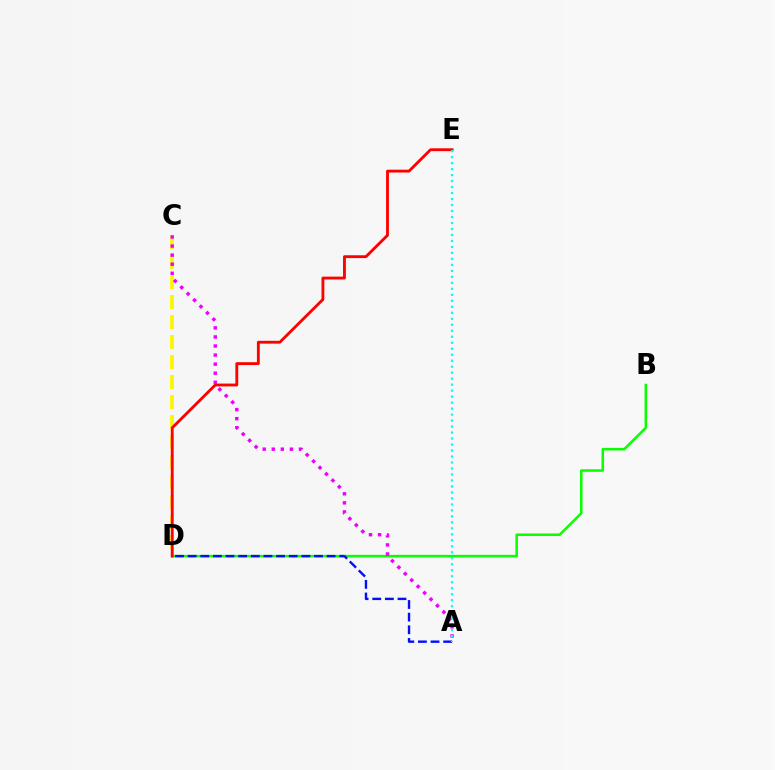{('B', 'D'): [{'color': '#08ff00', 'line_style': 'solid', 'thickness': 1.82}], ('C', 'D'): [{'color': '#fcf500', 'line_style': 'dashed', 'thickness': 2.72}], ('A', 'D'): [{'color': '#0010ff', 'line_style': 'dashed', 'thickness': 1.72}], ('D', 'E'): [{'color': '#ff0000', 'line_style': 'solid', 'thickness': 2.05}], ('A', 'C'): [{'color': '#ee00ff', 'line_style': 'dotted', 'thickness': 2.46}], ('A', 'E'): [{'color': '#00fff6', 'line_style': 'dotted', 'thickness': 1.63}]}